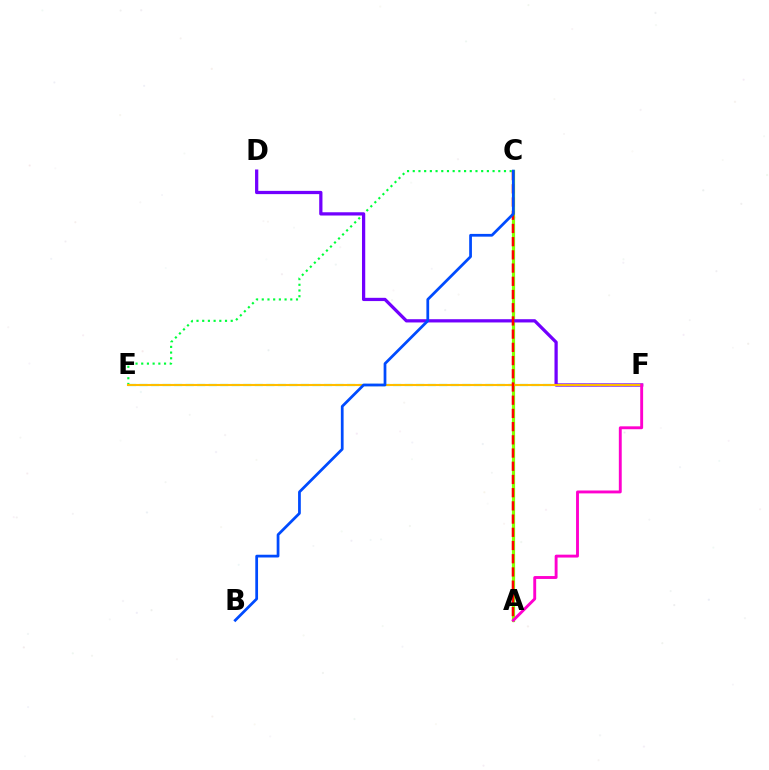{('C', 'E'): [{'color': '#00ff39', 'line_style': 'dotted', 'thickness': 1.55}], ('E', 'F'): [{'color': '#00fff6', 'line_style': 'dashed', 'thickness': 1.57}, {'color': '#ffbd00', 'line_style': 'solid', 'thickness': 1.52}], ('A', 'C'): [{'color': '#84ff00', 'line_style': 'solid', 'thickness': 2.31}, {'color': '#ff0000', 'line_style': 'dashed', 'thickness': 1.79}], ('D', 'F'): [{'color': '#7200ff', 'line_style': 'solid', 'thickness': 2.34}], ('A', 'F'): [{'color': '#ff00cf', 'line_style': 'solid', 'thickness': 2.08}], ('B', 'C'): [{'color': '#004bff', 'line_style': 'solid', 'thickness': 1.98}]}